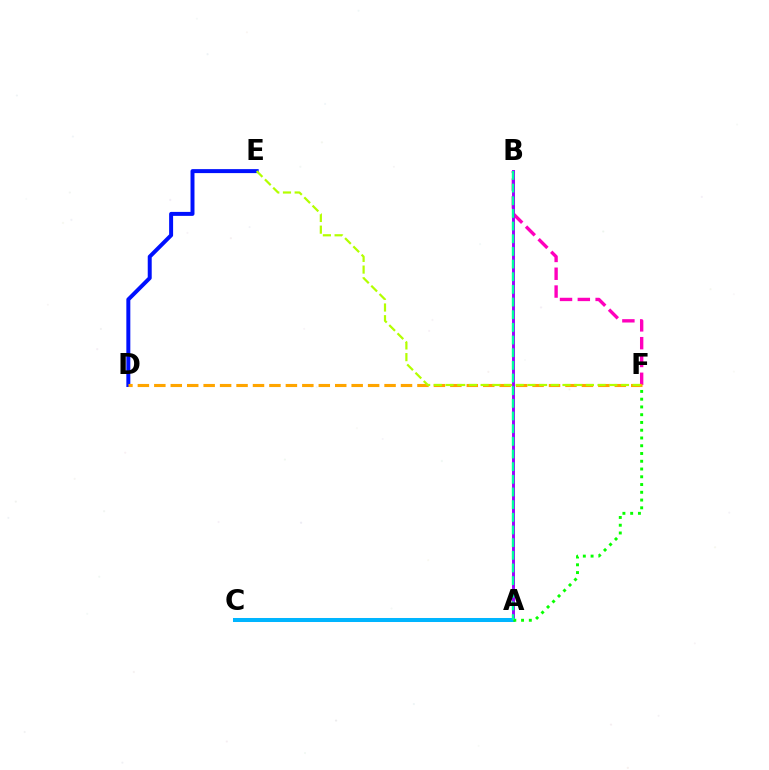{('A', 'C'): [{'color': '#ff0000', 'line_style': 'dashed', 'thickness': 1.8}, {'color': '#00b5ff', 'line_style': 'solid', 'thickness': 2.89}], ('B', 'F'): [{'color': '#ff00bd', 'line_style': 'dashed', 'thickness': 2.42}], ('A', 'B'): [{'color': '#9b00ff', 'line_style': 'solid', 'thickness': 2.1}, {'color': '#00ff9d', 'line_style': 'dashed', 'thickness': 1.72}], ('A', 'F'): [{'color': '#08ff00', 'line_style': 'dotted', 'thickness': 2.11}], ('D', 'E'): [{'color': '#0010ff', 'line_style': 'solid', 'thickness': 2.86}], ('D', 'F'): [{'color': '#ffa500', 'line_style': 'dashed', 'thickness': 2.23}], ('E', 'F'): [{'color': '#b3ff00', 'line_style': 'dashed', 'thickness': 1.59}]}